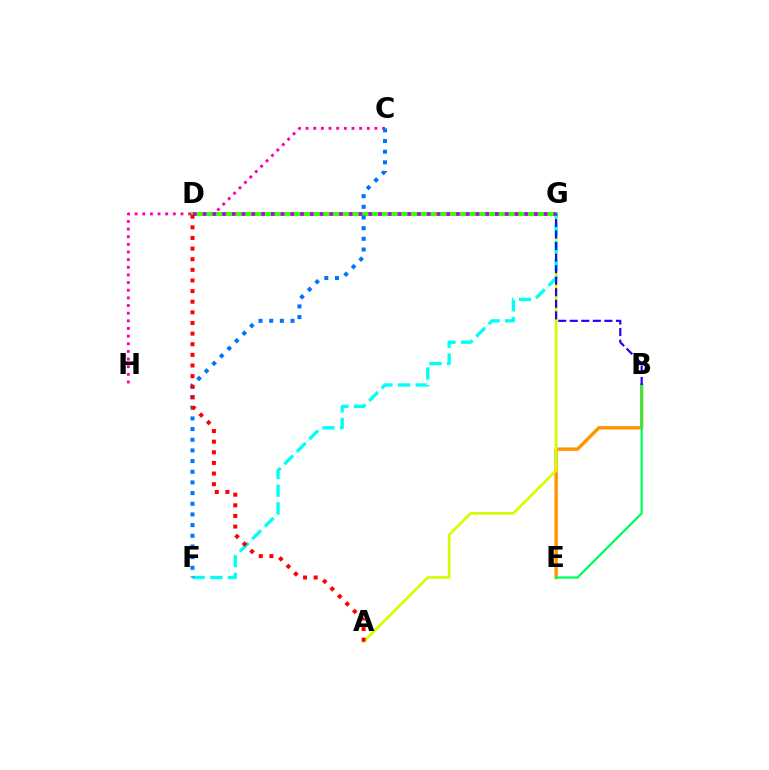{('B', 'E'): [{'color': '#ff9400', 'line_style': 'solid', 'thickness': 2.44}, {'color': '#00ff5c', 'line_style': 'solid', 'thickness': 1.64}], ('C', 'H'): [{'color': '#ff00ac', 'line_style': 'dotted', 'thickness': 2.08}], ('A', 'G'): [{'color': '#d1ff00', 'line_style': 'solid', 'thickness': 1.91}], ('D', 'G'): [{'color': '#3dff00', 'line_style': 'solid', 'thickness': 2.87}, {'color': '#b900ff', 'line_style': 'dotted', 'thickness': 2.65}], ('F', 'G'): [{'color': '#00fff6', 'line_style': 'dashed', 'thickness': 2.4}], ('B', 'G'): [{'color': '#2500ff', 'line_style': 'dashed', 'thickness': 1.57}], ('C', 'F'): [{'color': '#0074ff', 'line_style': 'dotted', 'thickness': 2.9}], ('A', 'D'): [{'color': '#ff0000', 'line_style': 'dotted', 'thickness': 2.89}]}